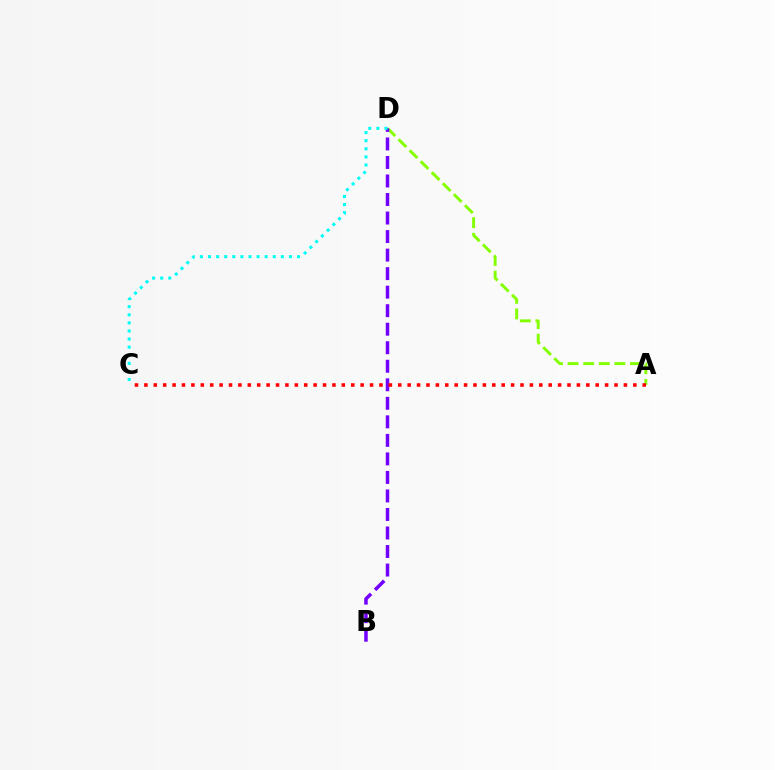{('A', 'D'): [{'color': '#84ff00', 'line_style': 'dashed', 'thickness': 2.12}], ('B', 'D'): [{'color': '#7200ff', 'line_style': 'dashed', 'thickness': 2.52}], ('A', 'C'): [{'color': '#ff0000', 'line_style': 'dotted', 'thickness': 2.55}], ('C', 'D'): [{'color': '#00fff6', 'line_style': 'dotted', 'thickness': 2.2}]}